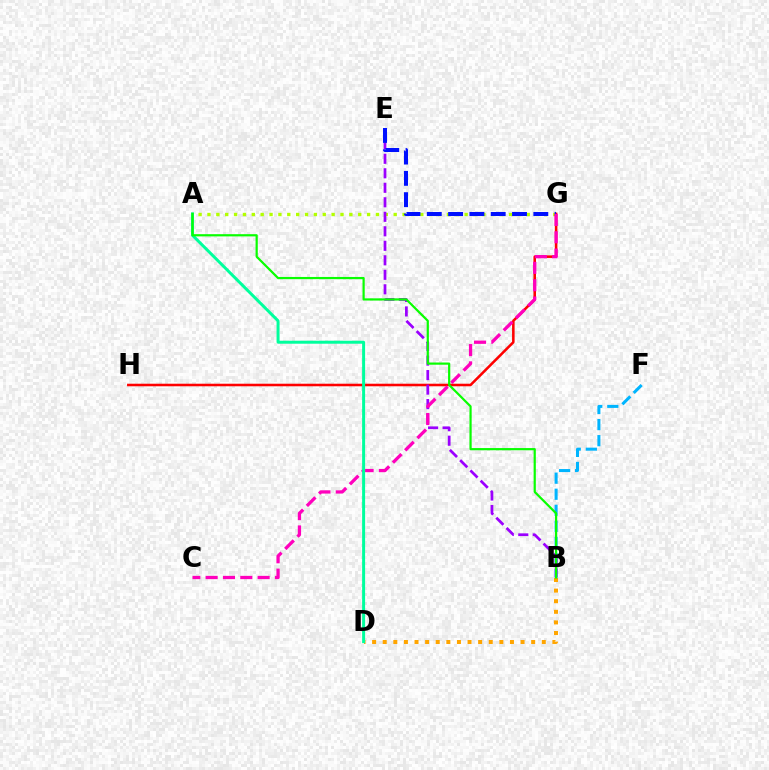{('A', 'G'): [{'color': '#b3ff00', 'line_style': 'dotted', 'thickness': 2.41}], ('G', 'H'): [{'color': '#ff0000', 'line_style': 'solid', 'thickness': 1.84}], ('B', 'F'): [{'color': '#00b5ff', 'line_style': 'dashed', 'thickness': 2.18}], ('B', 'E'): [{'color': '#9b00ff', 'line_style': 'dashed', 'thickness': 1.97}], ('B', 'D'): [{'color': '#ffa500', 'line_style': 'dotted', 'thickness': 2.88}], ('E', 'G'): [{'color': '#0010ff', 'line_style': 'dashed', 'thickness': 2.89}], ('C', 'G'): [{'color': '#ff00bd', 'line_style': 'dashed', 'thickness': 2.35}], ('A', 'D'): [{'color': '#00ff9d', 'line_style': 'solid', 'thickness': 2.15}], ('A', 'B'): [{'color': '#08ff00', 'line_style': 'solid', 'thickness': 1.59}]}